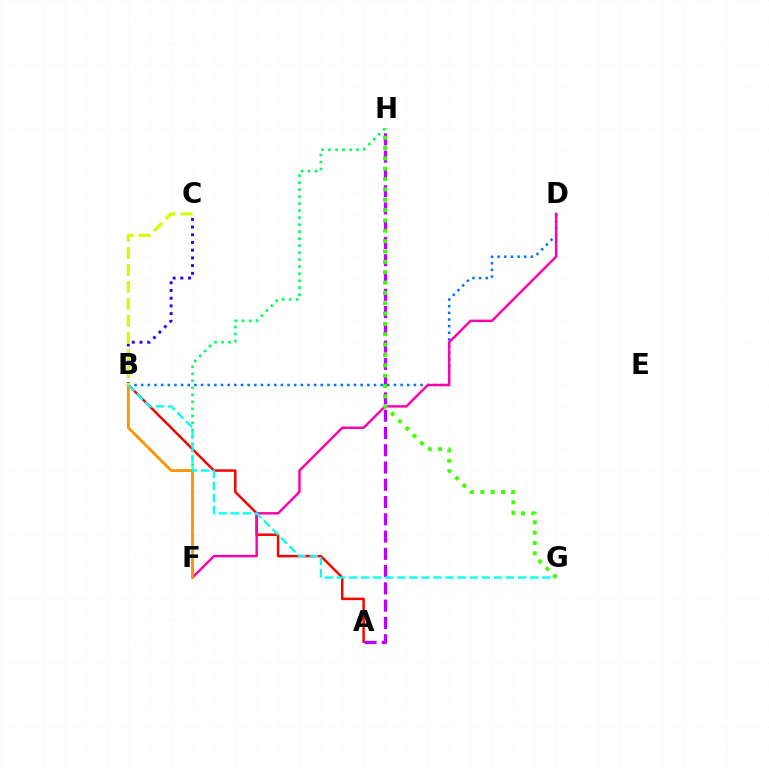{('A', 'B'): [{'color': '#ff0000', 'line_style': 'solid', 'thickness': 1.78}], ('F', 'H'): [{'color': '#00ff5c', 'line_style': 'dotted', 'thickness': 1.9}], ('B', 'D'): [{'color': '#0074ff', 'line_style': 'dotted', 'thickness': 1.81}], ('A', 'H'): [{'color': '#b900ff', 'line_style': 'dashed', 'thickness': 2.35}], ('D', 'F'): [{'color': '#ff00ac', 'line_style': 'solid', 'thickness': 1.75}], ('B', 'C'): [{'color': '#2500ff', 'line_style': 'dotted', 'thickness': 2.09}, {'color': '#d1ff00', 'line_style': 'dashed', 'thickness': 2.3}], ('B', 'F'): [{'color': '#ff9400', 'line_style': 'solid', 'thickness': 2.04}], ('B', 'G'): [{'color': '#00fff6', 'line_style': 'dashed', 'thickness': 1.64}], ('G', 'H'): [{'color': '#3dff00', 'line_style': 'dotted', 'thickness': 2.81}]}